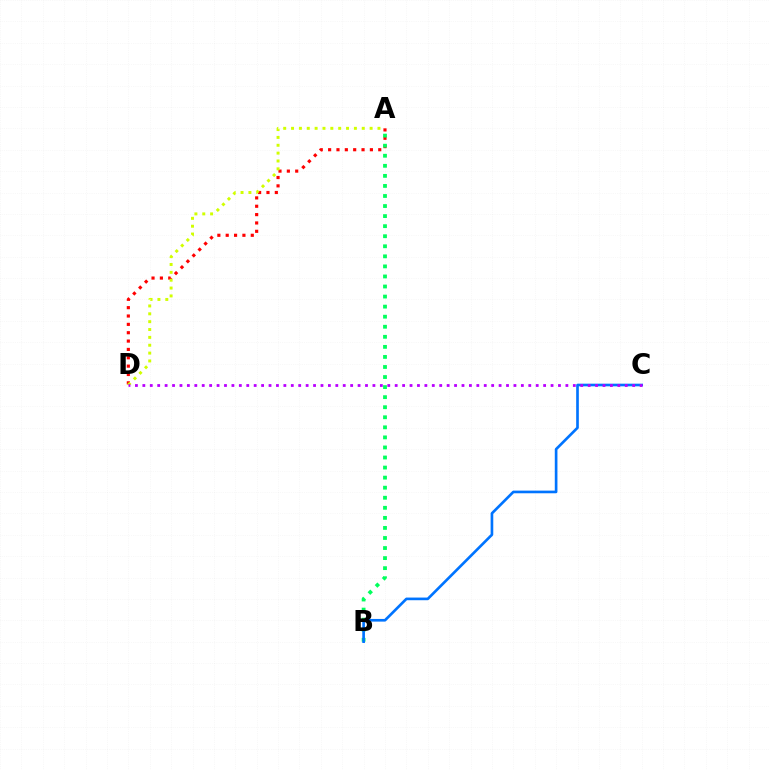{('A', 'D'): [{'color': '#ff0000', 'line_style': 'dotted', 'thickness': 2.27}, {'color': '#d1ff00', 'line_style': 'dotted', 'thickness': 2.13}], ('A', 'B'): [{'color': '#00ff5c', 'line_style': 'dotted', 'thickness': 2.73}], ('B', 'C'): [{'color': '#0074ff', 'line_style': 'solid', 'thickness': 1.91}], ('C', 'D'): [{'color': '#b900ff', 'line_style': 'dotted', 'thickness': 2.02}]}